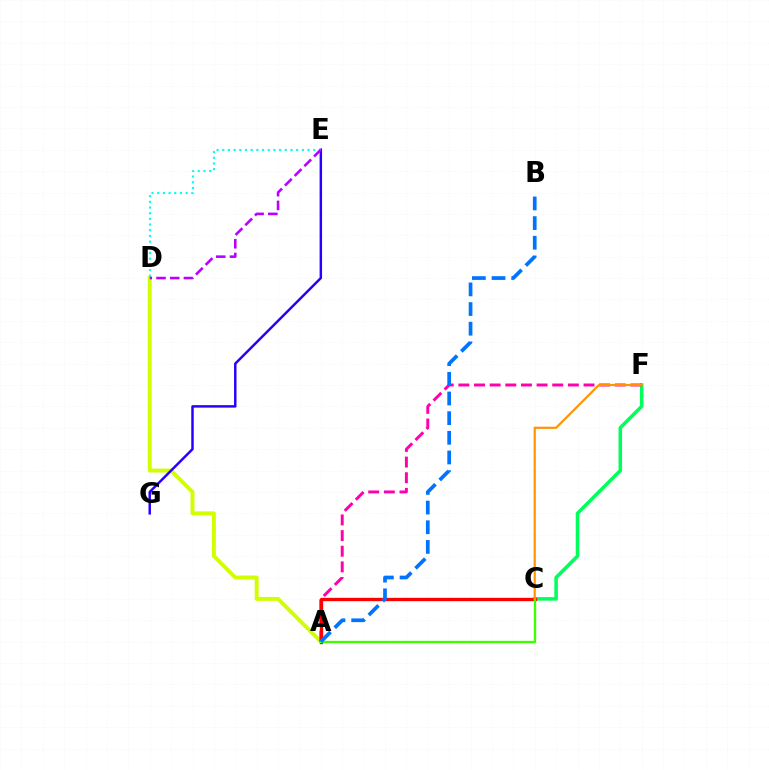{('C', 'F'): [{'color': '#00ff5c', 'line_style': 'solid', 'thickness': 2.55}, {'color': '#ff9400', 'line_style': 'solid', 'thickness': 1.57}], ('A', 'D'): [{'color': '#d1ff00', 'line_style': 'solid', 'thickness': 2.82}], ('A', 'F'): [{'color': '#ff00ac', 'line_style': 'dashed', 'thickness': 2.12}], ('A', 'C'): [{'color': '#ff0000', 'line_style': 'solid', 'thickness': 2.41}, {'color': '#3dff00', 'line_style': 'solid', 'thickness': 1.68}], ('E', 'G'): [{'color': '#2500ff', 'line_style': 'solid', 'thickness': 1.77}], ('D', 'E'): [{'color': '#00fff6', 'line_style': 'dotted', 'thickness': 1.54}, {'color': '#b900ff', 'line_style': 'dashed', 'thickness': 1.86}], ('A', 'B'): [{'color': '#0074ff', 'line_style': 'dashed', 'thickness': 2.67}]}